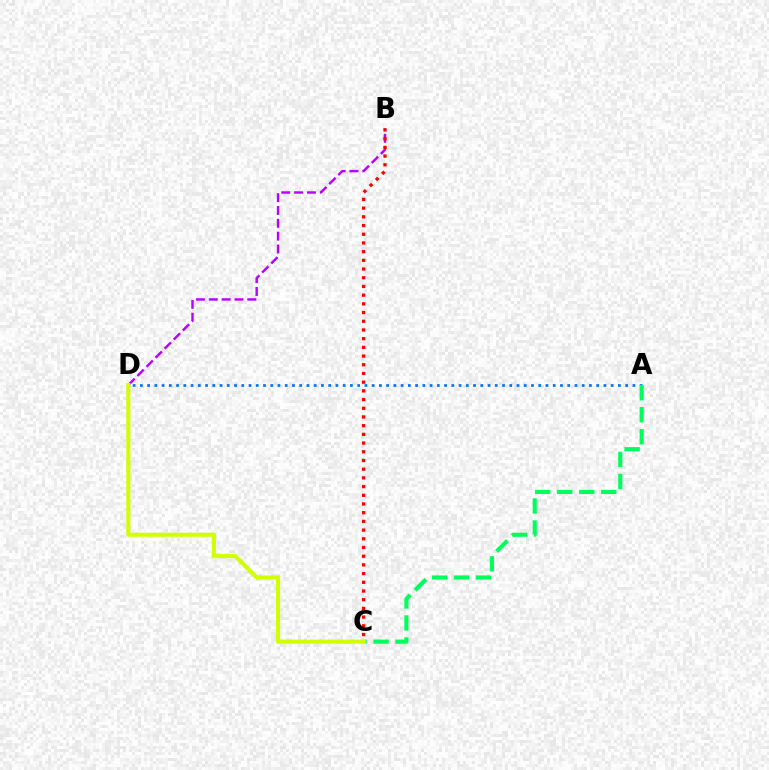{('A', 'D'): [{'color': '#0074ff', 'line_style': 'dotted', 'thickness': 1.97}], ('B', 'D'): [{'color': '#b900ff', 'line_style': 'dashed', 'thickness': 1.74}], ('A', 'C'): [{'color': '#00ff5c', 'line_style': 'dashed', 'thickness': 2.99}], ('B', 'C'): [{'color': '#ff0000', 'line_style': 'dotted', 'thickness': 2.36}], ('C', 'D'): [{'color': '#d1ff00', 'line_style': 'solid', 'thickness': 2.93}]}